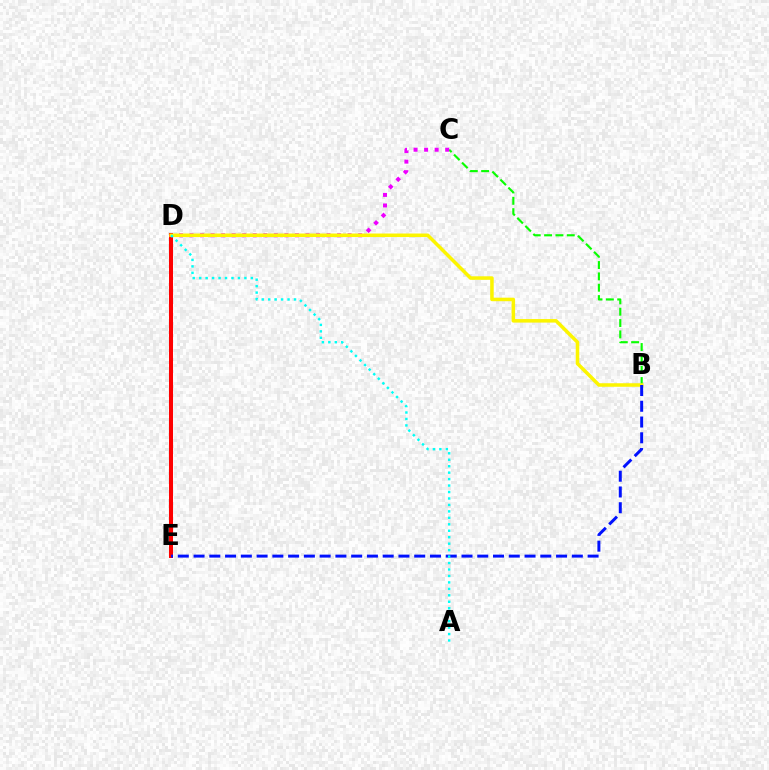{('B', 'C'): [{'color': '#08ff00', 'line_style': 'dashed', 'thickness': 1.54}], ('C', 'D'): [{'color': '#ee00ff', 'line_style': 'dotted', 'thickness': 2.86}], ('D', 'E'): [{'color': '#ff0000', 'line_style': 'solid', 'thickness': 2.89}], ('B', 'D'): [{'color': '#fcf500', 'line_style': 'solid', 'thickness': 2.54}], ('B', 'E'): [{'color': '#0010ff', 'line_style': 'dashed', 'thickness': 2.14}], ('A', 'D'): [{'color': '#00fff6', 'line_style': 'dotted', 'thickness': 1.75}]}